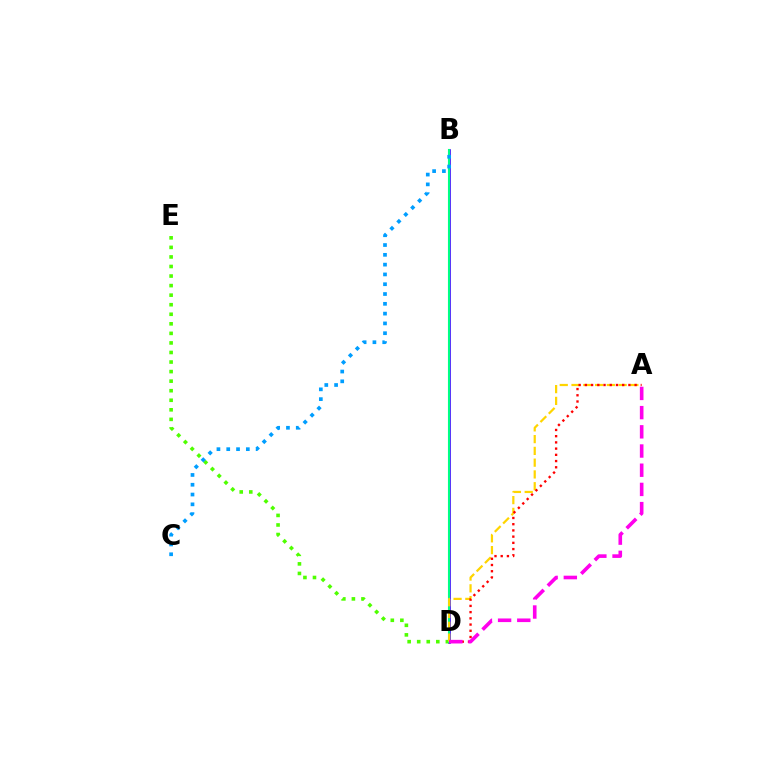{('B', 'D'): [{'color': '#3700ff', 'line_style': 'solid', 'thickness': 1.89}, {'color': '#00ff86', 'line_style': 'solid', 'thickness': 1.51}], ('D', 'E'): [{'color': '#4fff00', 'line_style': 'dotted', 'thickness': 2.6}], ('B', 'C'): [{'color': '#009eff', 'line_style': 'dotted', 'thickness': 2.66}], ('A', 'D'): [{'color': '#ffd500', 'line_style': 'dashed', 'thickness': 1.6}, {'color': '#ff0000', 'line_style': 'dotted', 'thickness': 1.69}, {'color': '#ff00ed', 'line_style': 'dashed', 'thickness': 2.61}]}